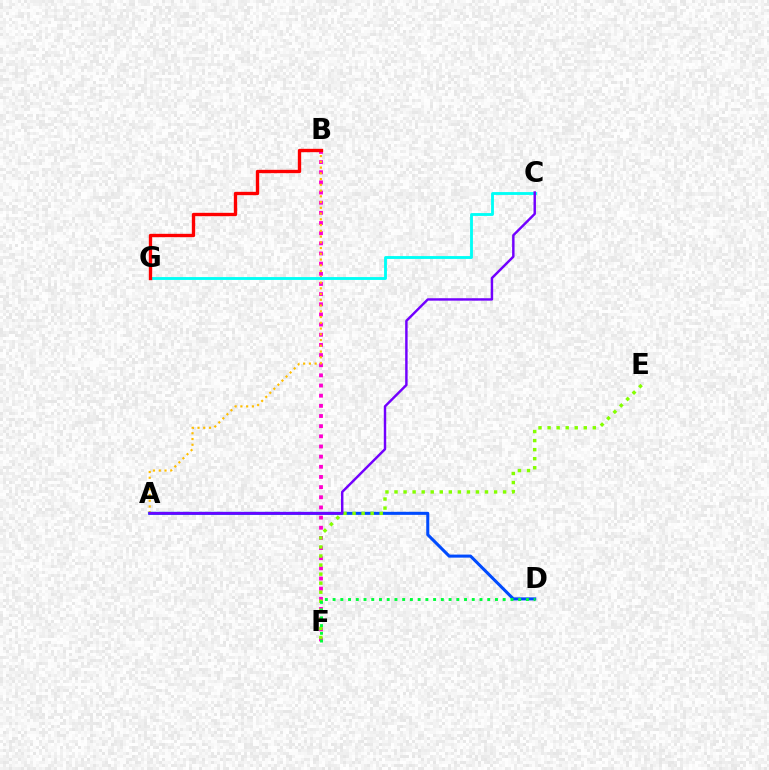{('B', 'F'): [{'color': '#ff00cf', 'line_style': 'dotted', 'thickness': 2.76}], ('A', 'B'): [{'color': '#ffbd00', 'line_style': 'dotted', 'thickness': 1.56}], ('A', 'D'): [{'color': '#004bff', 'line_style': 'solid', 'thickness': 2.19}], ('E', 'F'): [{'color': '#84ff00', 'line_style': 'dotted', 'thickness': 2.46}], ('D', 'F'): [{'color': '#00ff39', 'line_style': 'dotted', 'thickness': 2.1}], ('C', 'G'): [{'color': '#00fff6', 'line_style': 'solid', 'thickness': 2.05}], ('A', 'C'): [{'color': '#7200ff', 'line_style': 'solid', 'thickness': 1.76}], ('B', 'G'): [{'color': '#ff0000', 'line_style': 'solid', 'thickness': 2.42}]}